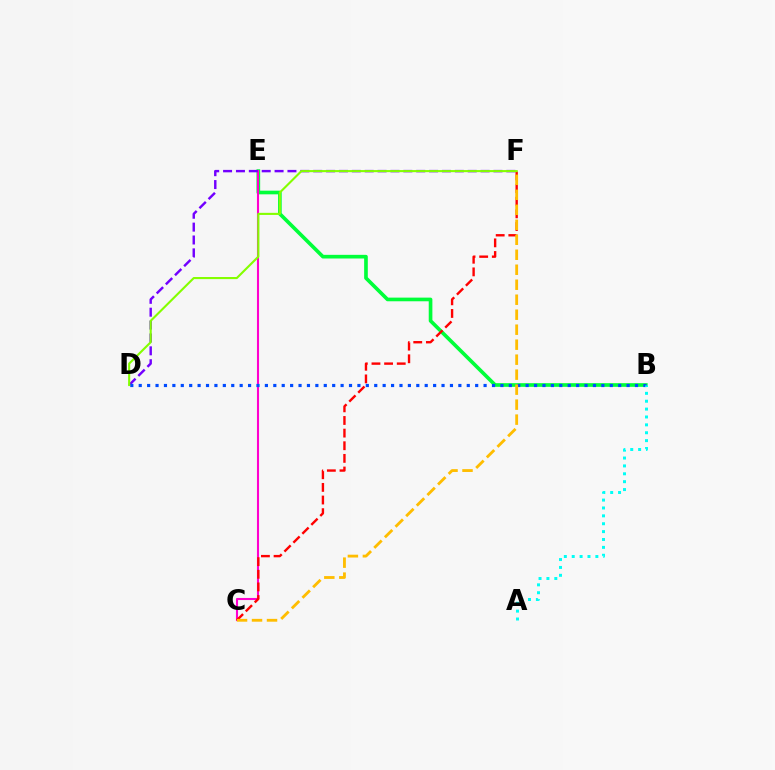{('B', 'E'): [{'color': '#00ff39', 'line_style': 'solid', 'thickness': 2.63}], ('C', 'E'): [{'color': '#ff00cf', 'line_style': 'solid', 'thickness': 1.51}], ('C', 'F'): [{'color': '#ff0000', 'line_style': 'dashed', 'thickness': 1.72}, {'color': '#ffbd00', 'line_style': 'dashed', 'thickness': 2.04}], ('D', 'F'): [{'color': '#7200ff', 'line_style': 'dashed', 'thickness': 1.75}, {'color': '#84ff00', 'line_style': 'solid', 'thickness': 1.52}], ('B', 'D'): [{'color': '#004bff', 'line_style': 'dotted', 'thickness': 2.29}], ('A', 'B'): [{'color': '#00fff6', 'line_style': 'dotted', 'thickness': 2.14}]}